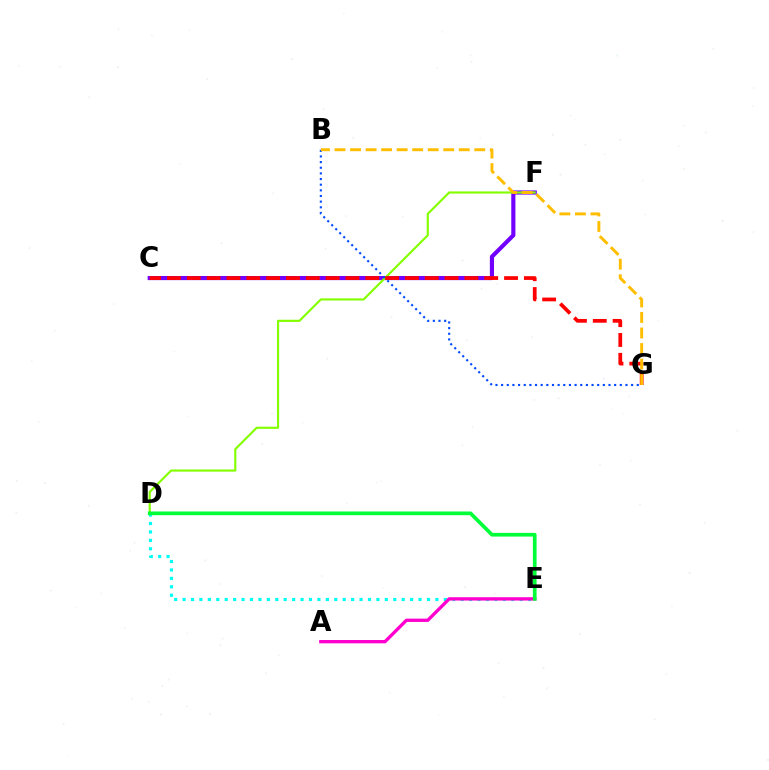{('C', 'F'): [{'color': '#7200ff', 'line_style': 'solid', 'thickness': 2.98}], ('D', 'F'): [{'color': '#84ff00', 'line_style': 'solid', 'thickness': 1.55}], ('D', 'E'): [{'color': '#00fff6', 'line_style': 'dotted', 'thickness': 2.29}, {'color': '#00ff39', 'line_style': 'solid', 'thickness': 2.66}], ('B', 'G'): [{'color': '#004bff', 'line_style': 'dotted', 'thickness': 1.54}, {'color': '#ffbd00', 'line_style': 'dashed', 'thickness': 2.11}], ('C', 'G'): [{'color': '#ff0000', 'line_style': 'dashed', 'thickness': 2.69}], ('A', 'E'): [{'color': '#ff00cf', 'line_style': 'solid', 'thickness': 2.39}]}